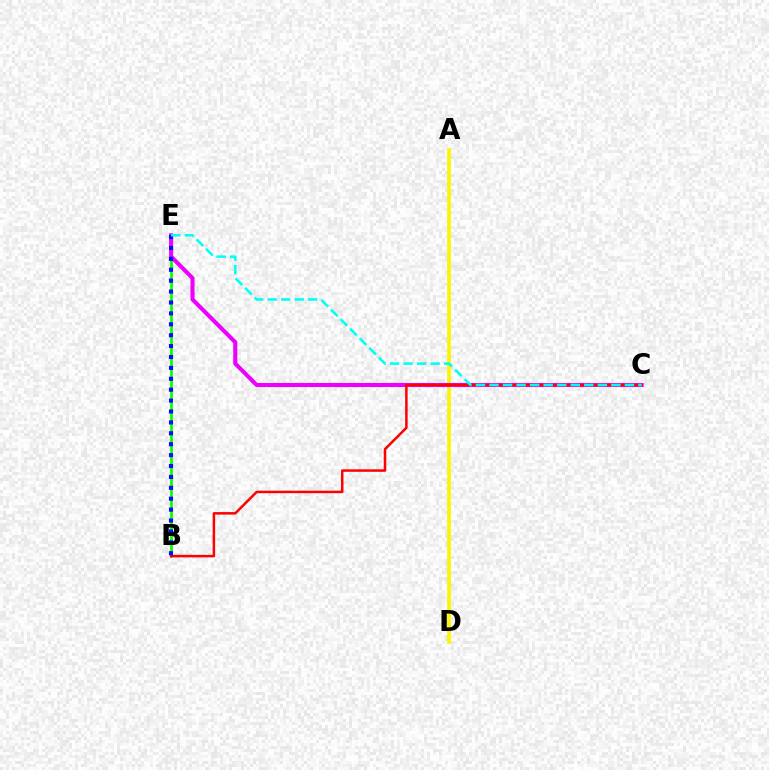{('B', 'E'): [{'color': '#08ff00', 'line_style': 'solid', 'thickness': 1.99}, {'color': '#0010ff', 'line_style': 'dotted', 'thickness': 2.96}], ('A', 'D'): [{'color': '#fcf500', 'line_style': 'solid', 'thickness': 2.68}], ('C', 'E'): [{'color': '#ee00ff', 'line_style': 'solid', 'thickness': 2.93}, {'color': '#00fff6', 'line_style': 'dashed', 'thickness': 1.84}], ('B', 'C'): [{'color': '#ff0000', 'line_style': 'solid', 'thickness': 1.8}]}